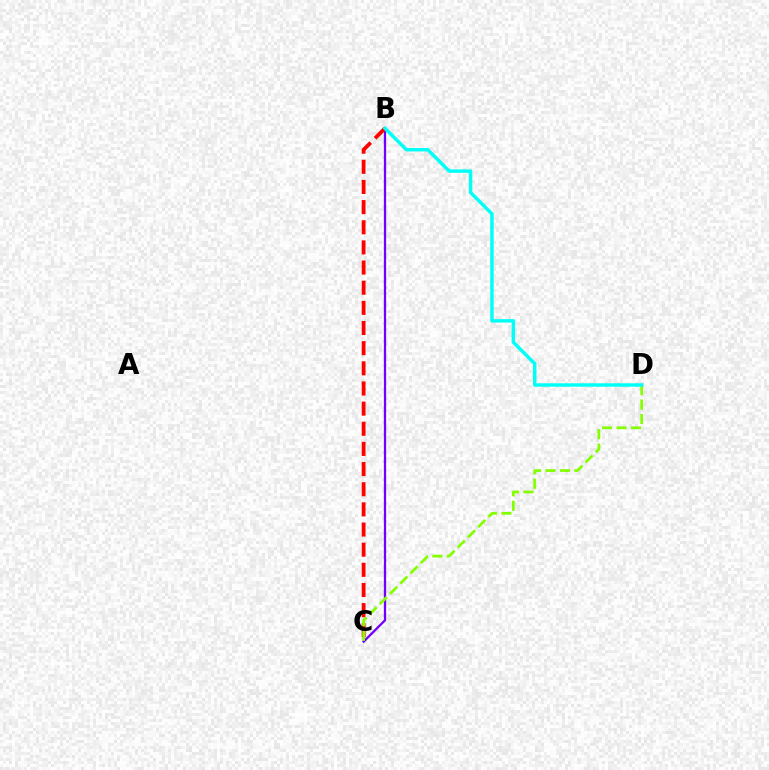{('B', 'C'): [{'color': '#7200ff', 'line_style': 'solid', 'thickness': 1.64}, {'color': '#ff0000', 'line_style': 'dashed', 'thickness': 2.74}], ('C', 'D'): [{'color': '#84ff00', 'line_style': 'dashed', 'thickness': 1.97}], ('B', 'D'): [{'color': '#00fff6', 'line_style': 'solid', 'thickness': 2.47}]}